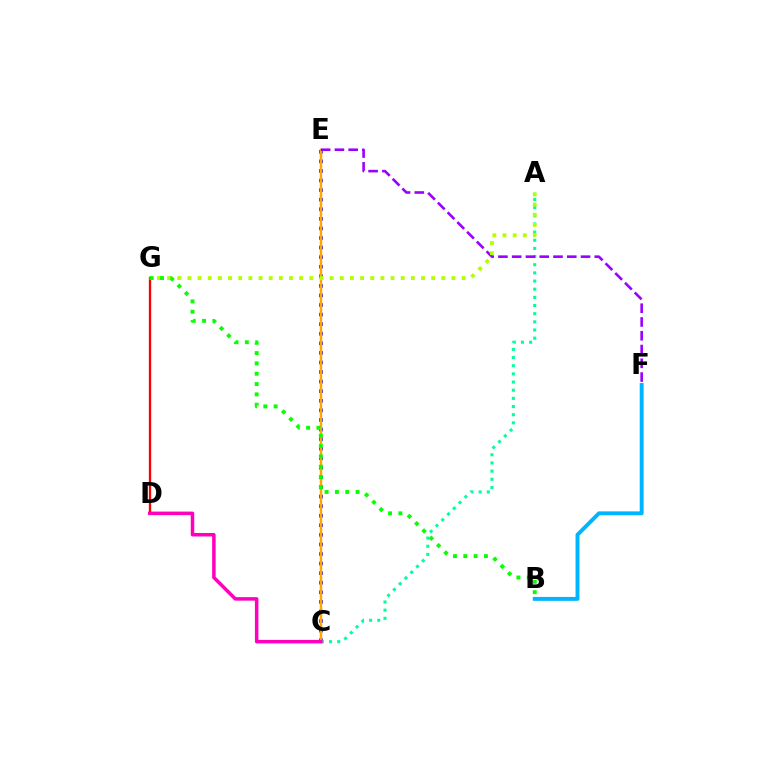{('B', 'F'): [{'color': '#00b5ff', 'line_style': 'solid', 'thickness': 2.82}], ('C', 'E'): [{'color': '#0010ff', 'line_style': 'dotted', 'thickness': 2.6}, {'color': '#ffa500', 'line_style': 'solid', 'thickness': 1.78}], ('D', 'G'): [{'color': '#ff0000', 'line_style': 'solid', 'thickness': 1.68}], ('A', 'C'): [{'color': '#00ff9d', 'line_style': 'dotted', 'thickness': 2.22}], ('E', 'F'): [{'color': '#9b00ff', 'line_style': 'dashed', 'thickness': 1.87}], ('A', 'G'): [{'color': '#b3ff00', 'line_style': 'dotted', 'thickness': 2.76}], ('C', 'D'): [{'color': '#ff00bd', 'line_style': 'solid', 'thickness': 2.52}], ('B', 'G'): [{'color': '#08ff00', 'line_style': 'dotted', 'thickness': 2.81}]}